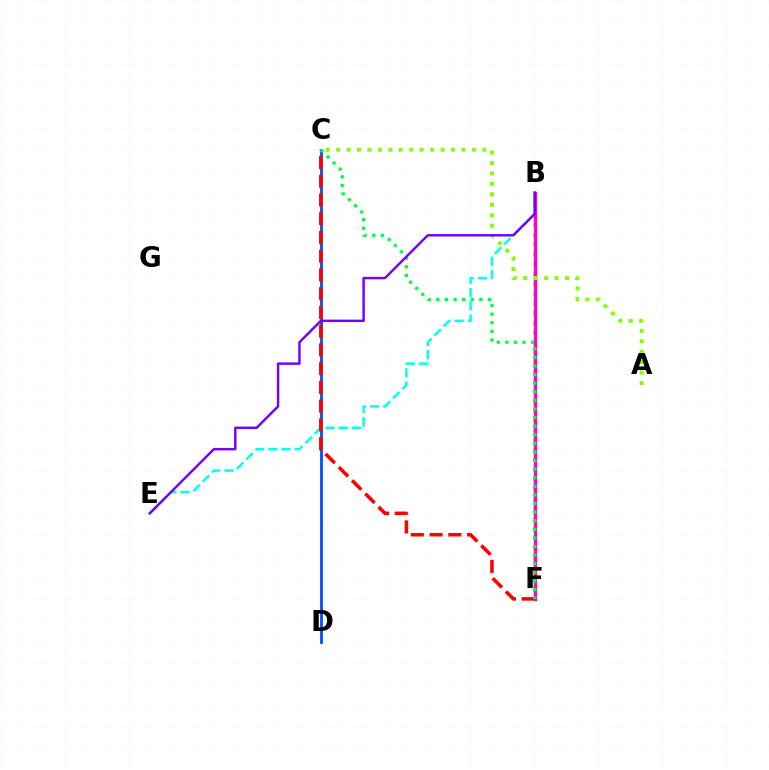{('C', 'D'): [{'color': '#004bff', 'line_style': 'solid', 'thickness': 1.98}], ('B', 'E'): [{'color': '#00fff6', 'line_style': 'dashed', 'thickness': 1.79}, {'color': '#7200ff', 'line_style': 'solid', 'thickness': 1.75}], ('B', 'F'): [{'color': '#ffbd00', 'line_style': 'dotted', 'thickness': 2.66}, {'color': '#ff00cf', 'line_style': 'solid', 'thickness': 2.4}], ('C', 'F'): [{'color': '#ff0000', 'line_style': 'dashed', 'thickness': 2.55}, {'color': '#00ff39', 'line_style': 'dotted', 'thickness': 2.34}], ('A', 'C'): [{'color': '#84ff00', 'line_style': 'dotted', 'thickness': 2.84}]}